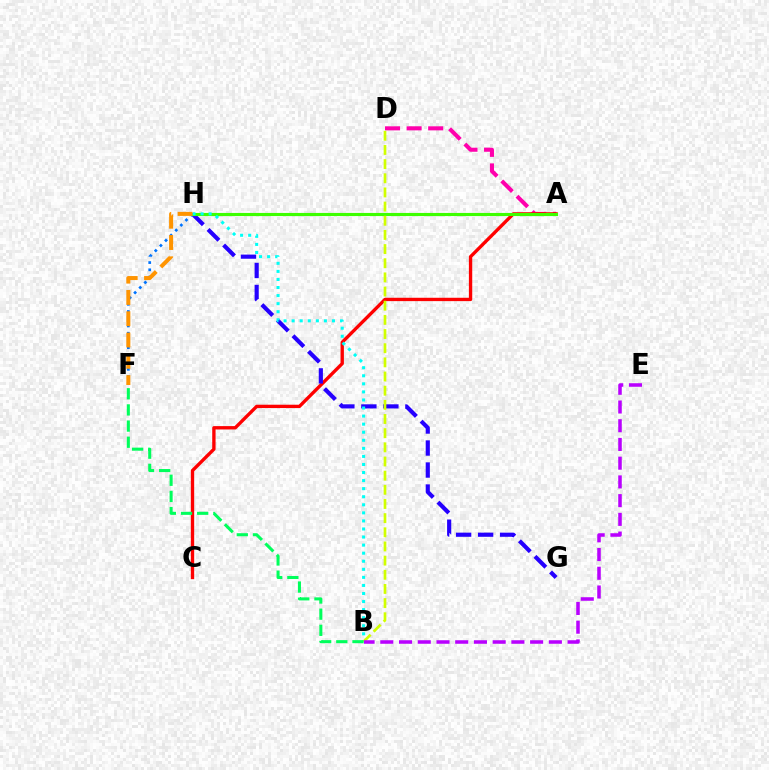{('A', 'D'): [{'color': '#ff00ac', 'line_style': 'dashed', 'thickness': 2.93}], ('A', 'C'): [{'color': '#ff0000', 'line_style': 'solid', 'thickness': 2.41}], ('G', 'H'): [{'color': '#2500ff', 'line_style': 'dashed', 'thickness': 2.99}], ('F', 'H'): [{'color': '#0074ff', 'line_style': 'dotted', 'thickness': 1.96}, {'color': '#ff9400', 'line_style': 'dashed', 'thickness': 2.89}], ('A', 'H'): [{'color': '#3dff00', 'line_style': 'solid', 'thickness': 2.24}], ('B', 'H'): [{'color': '#00fff6', 'line_style': 'dotted', 'thickness': 2.19}], ('B', 'D'): [{'color': '#d1ff00', 'line_style': 'dashed', 'thickness': 1.92}], ('B', 'F'): [{'color': '#00ff5c', 'line_style': 'dashed', 'thickness': 2.2}], ('B', 'E'): [{'color': '#b900ff', 'line_style': 'dashed', 'thickness': 2.54}]}